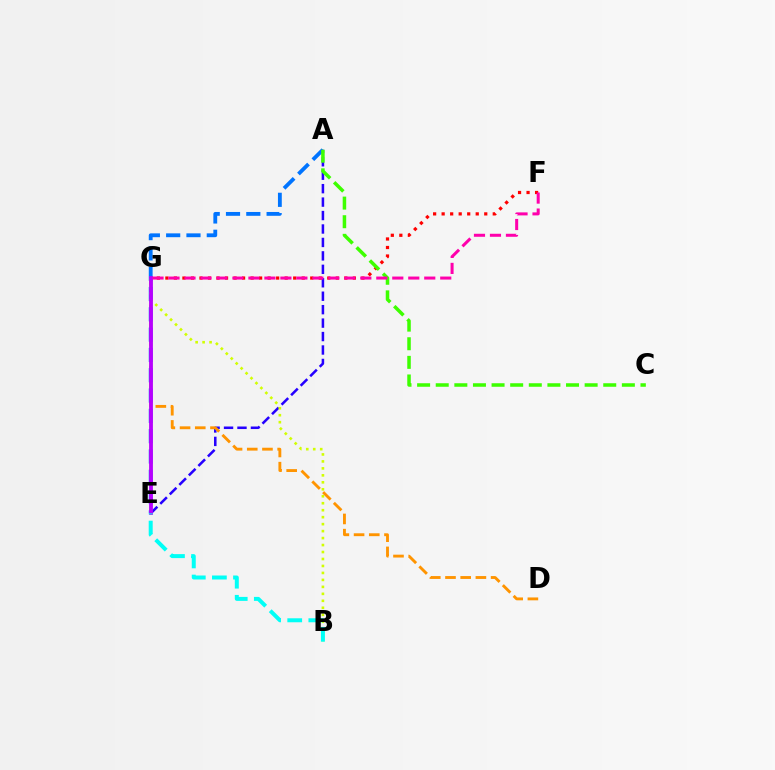{('A', 'E'): [{'color': '#2500ff', 'line_style': 'dashed', 'thickness': 1.83}, {'color': '#0074ff', 'line_style': 'dashed', 'thickness': 2.76}], ('D', 'G'): [{'color': '#ff9400', 'line_style': 'dashed', 'thickness': 2.07}], ('E', 'G'): [{'color': '#00ff5c', 'line_style': 'solid', 'thickness': 1.73}, {'color': '#b900ff', 'line_style': 'solid', 'thickness': 2.73}], ('F', 'G'): [{'color': '#ff0000', 'line_style': 'dotted', 'thickness': 2.32}, {'color': '#ff00ac', 'line_style': 'dashed', 'thickness': 2.17}], ('B', 'G'): [{'color': '#d1ff00', 'line_style': 'dotted', 'thickness': 1.89}], ('A', 'C'): [{'color': '#3dff00', 'line_style': 'dashed', 'thickness': 2.53}], ('B', 'E'): [{'color': '#00fff6', 'line_style': 'dashed', 'thickness': 2.87}]}